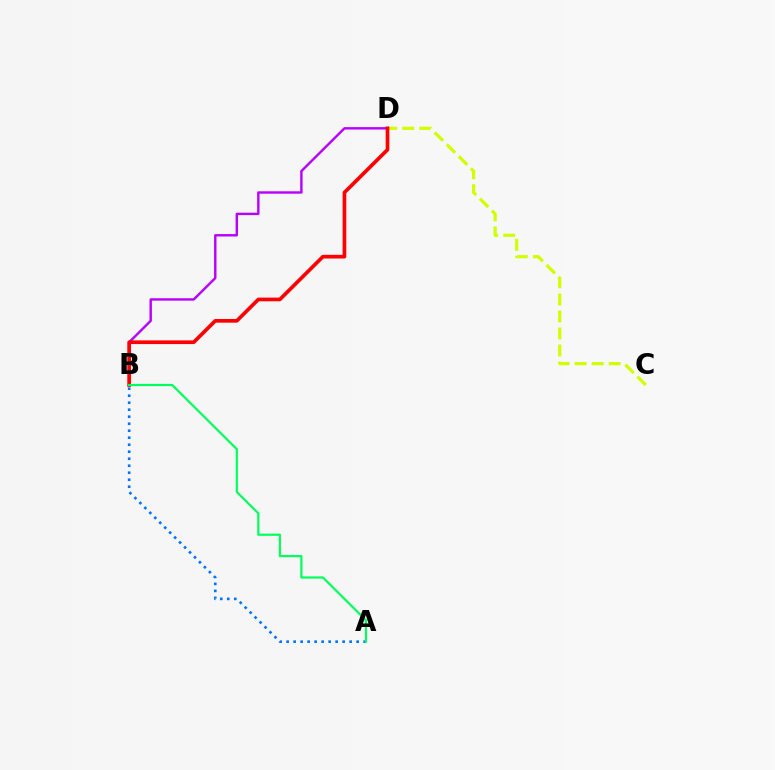{('C', 'D'): [{'color': '#d1ff00', 'line_style': 'dashed', 'thickness': 2.31}], ('A', 'B'): [{'color': '#0074ff', 'line_style': 'dotted', 'thickness': 1.9}, {'color': '#00ff5c', 'line_style': 'solid', 'thickness': 1.58}], ('B', 'D'): [{'color': '#b900ff', 'line_style': 'solid', 'thickness': 1.74}, {'color': '#ff0000', 'line_style': 'solid', 'thickness': 2.65}]}